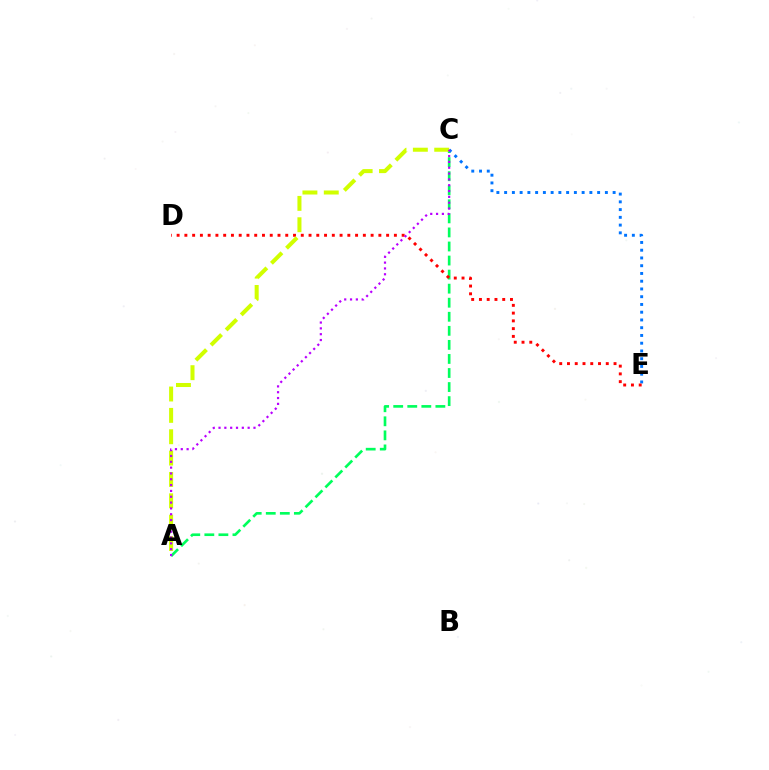{('A', 'C'): [{'color': '#00ff5c', 'line_style': 'dashed', 'thickness': 1.91}, {'color': '#d1ff00', 'line_style': 'dashed', 'thickness': 2.9}, {'color': '#b900ff', 'line_style': 'dotted', 'thickness': 1.58}], ('C', 'E'): [{'color': '#0074ff', 'line_style': 'dotted', 'thickness': 2.11}], ('D', 'E'): [{'color': '#ff0000', 'line_style': 'dotted', 'thickness': 2.11}]}